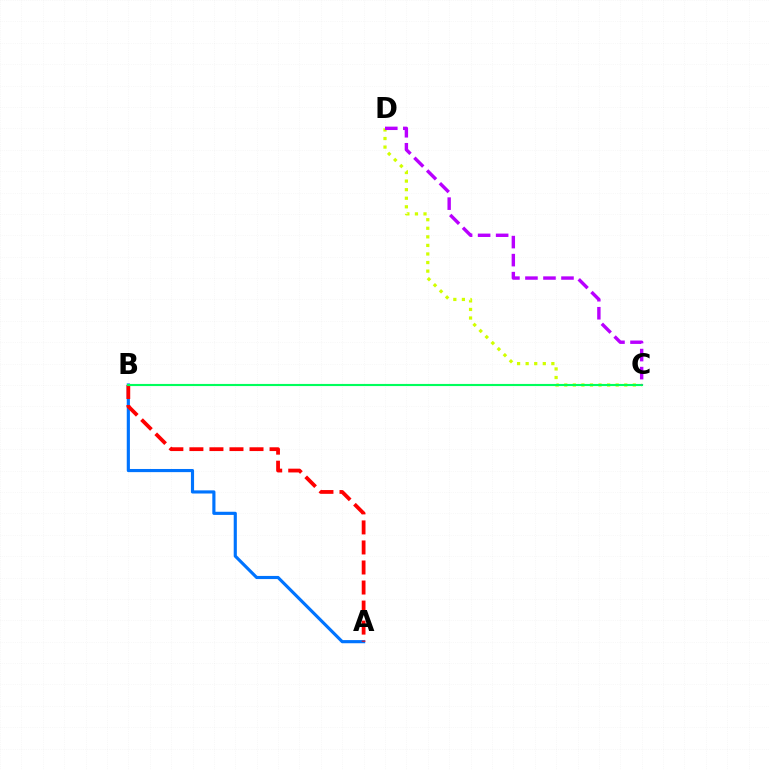{('A', 'B'): [{'color': '#0074ff', 'line_style': 'solid', 'thickness': 2.26}, {'color': '#ff0000', 'line_style': 'dashed', 'thickness': 2.72}], ('C', 'D'): [{'color': '#d1ff00', 'line_style': 'dotted', 'thickness': 2.33}, {'color': '#b900ff', 'line_style': 'dashed', 'thickness': 2.45}], ('B', 'C'): [{'color': '#00ff5c', 'line_style': 'solid', 'thickness': 1.53}]}